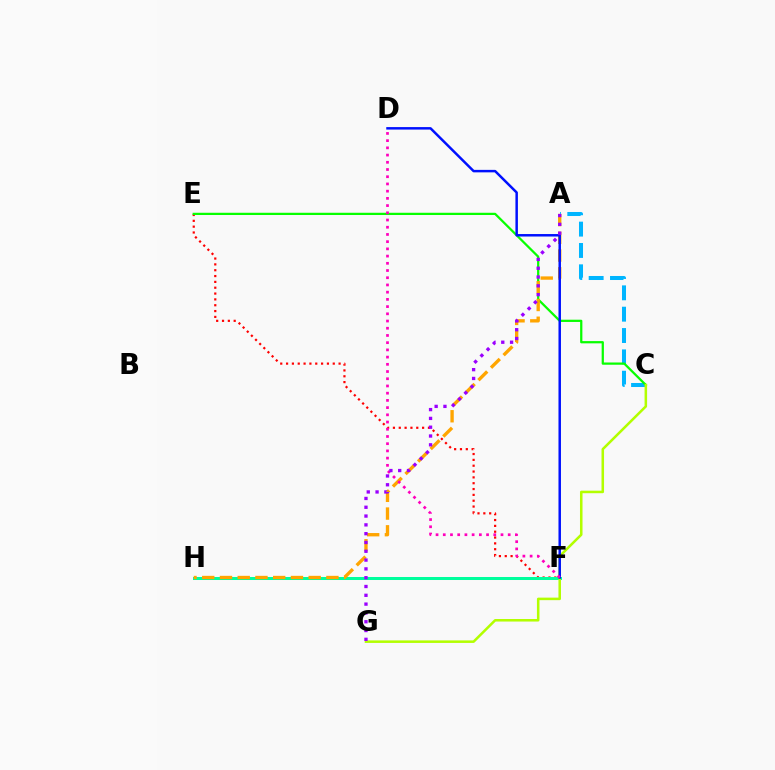{('E', 'F'): [{'color': '#ff0000', 'line_style': 'dotted', 'thickness': 1.59}], ('F', 'H'): [{'color': '#00ff9d', 'line_style': 'solid', 'thickness': 2.16}], ('A', 'C'): [{'color': '#00b5ff', 'line_style': 'dashed', 'thickness': 2.9}], ('C', 'E'): [{'color': '#08ff00', 'line_style': 'solid', 'thickness': 1.62}], ('A', 'H'): [{'color': '#ffa500', 'line_style': 'dashed', 'thickness': 2.41}], ('C', 'G'): [{'color': '#b3ff00', 'line_style': 'solid', 'thickness': 1.82}], ('D', 'F'): [{'color': '#0010ff', 'line_style': 'solid', 'thickness': 1.79}, {'color': '#ff00bd', 'line_style': 'dotted', 'thickness': 1.96}], ('A', 'G'): [{'color': '#9b00ff', 'line_style': 'dotted', 'thickness': 2.39}]}